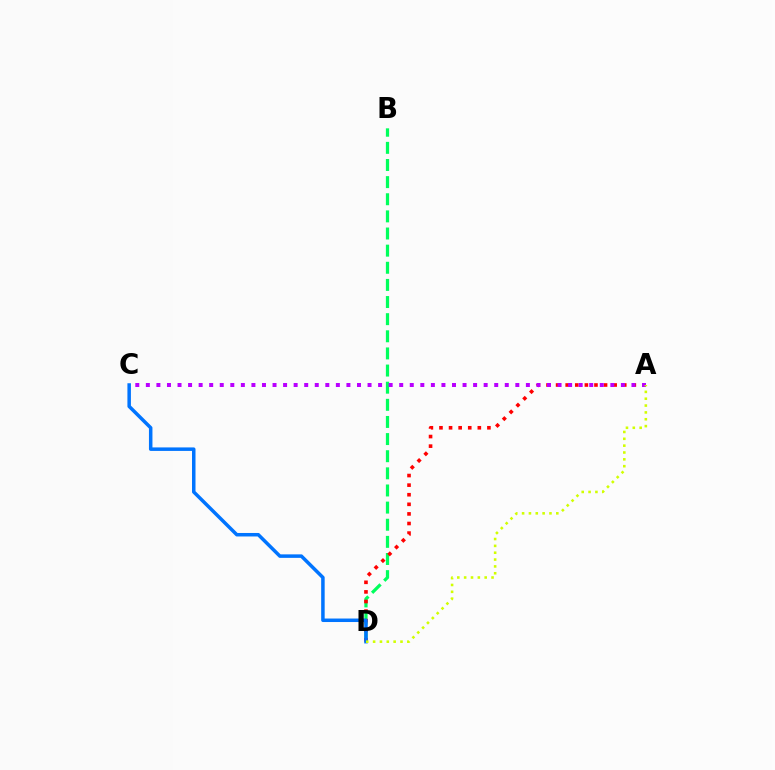{('B', 'D'): [{'color': '#00ff5c', 'line_style': 'dashed', 'thickness': 2.33}], ('A', 'D'): [{'color': '#ff0000', 'line_style': 'dotted', 'thickness': 2.61}, {'color': '#d1ff00', 'line_style': 'dotted', 'thickness': 1.86}], ('C', 'D'): [{'color': '#0074ff', 'line_style': 'solid', 'thickness': 2.52}], ('A', 'C'): [{'color': '#b900ff', 'line_style': 'dotted', 'thickness': 2.87}]}